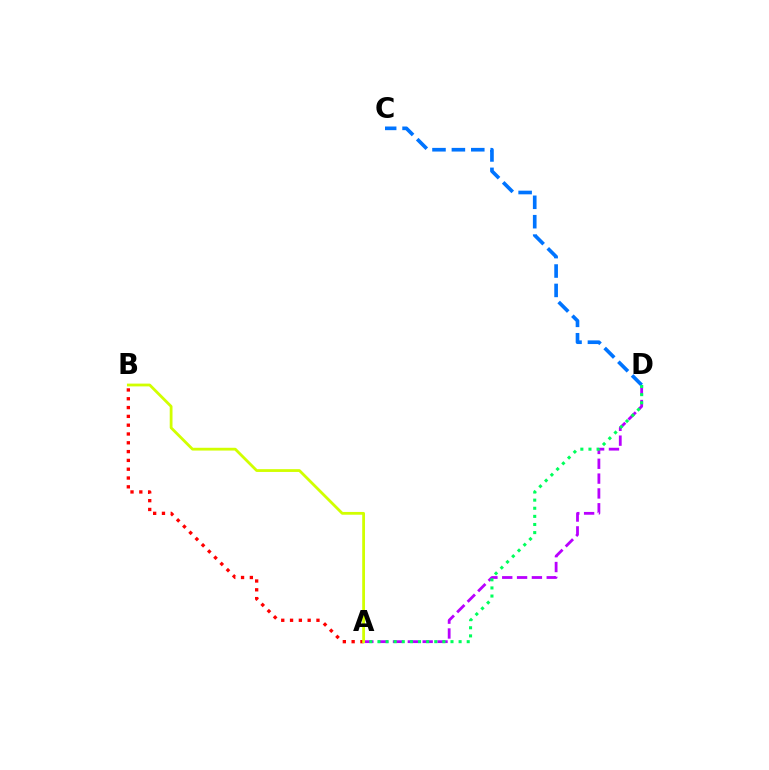{('C', 'D'): [{'color': '#0074ff', 'line_style': 'dashed', 'thickness': 2.63}], ('A', 'D'): [{'color': '#b900ff', 'line_style': 'dashed', 'thickness': 2.02}, {'color': '#00ff5c', 'line_style': 'dotted', 'thickness': 2.21}], ('A', 'B'): [{'color': '#ff0000', 'line_style': 'dotted', 'thickness': 2.39}, {'color': '#d1ff00', 'line_style': 'solid', 'thickness': 2.01}]}